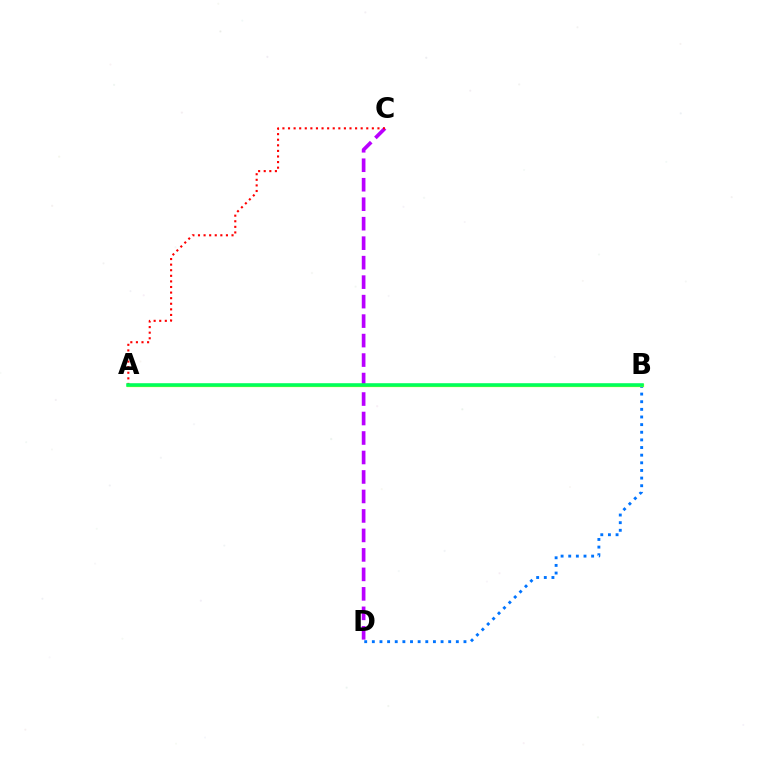{('C', 'D'): [{'color': '#b900ff', 'line_style': 'dashed', 'thickness': 2.65}], ('B', 'D'): [{'color': '#0074ff', 'line_style': 'dotted', 'thickness': 2.07}], ('A', 'C'): [{'color': '#ff0000', 'line_style': 'dotted', 'thickness': 1.52}], ('A', 'B'): [{'color': '#d1ff00', 'line_style': 'solid', 'thickness': 2.34}, {'color': '#00ff5c', 'line_style': 'solid', 'thickness': 2.56}]}